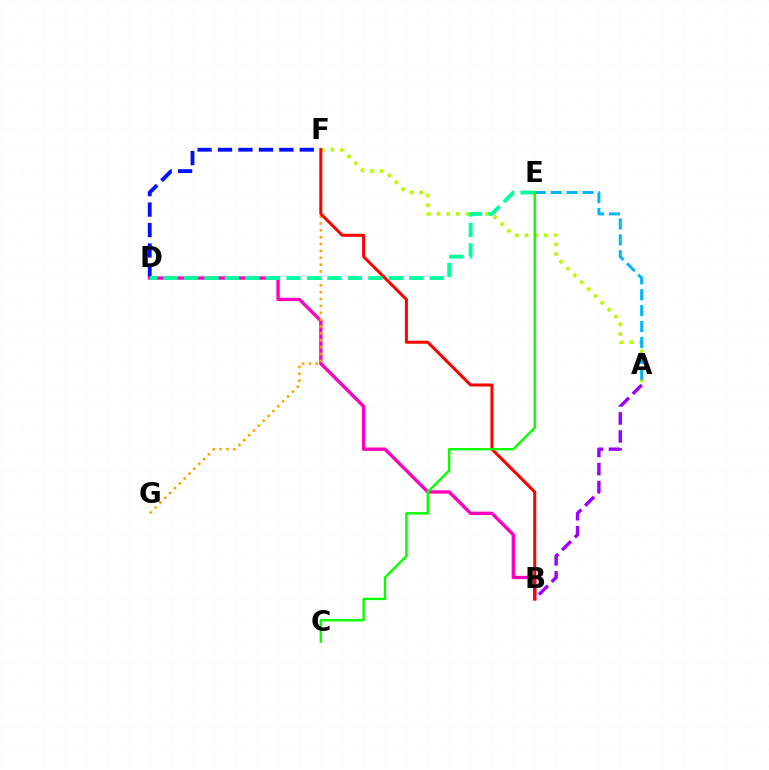{('D', 'F'): [{'color': '#0010ff', 'line_style': 'dashed', 'thickness': 2.78}], ('B', 'D'): [{'color': '#ff00bd', 'line_style': 'solid', 'thickness': 2.42}], ('A', 'F'): [{'color': '#b3ff00', 'line_style': 'dotted', 'thickness': 2.63}], ('A', 'B'): [{'color': '#9b00ff', 'line_style': 'dashed', 'thickness': 2.45}], ('F', 'G'): [{'color': '#ffa500', 'line_style': 'dotted', 'thickness': 1.87}], ('A', 'E'): [{'color': '#00b5ff', 'line_style': 'dashed', 'thickness': 2.16}], ('B', 'F'): [{'color': '#ff0000', 'line_style': 'solid', 'thickness': 2.16}], ('D', 'E'): [{'color': '#00ff9d', 'line_style': 'dashed', 'thickness': 2.78}], ('C', 'E'): [{'color': '#08ff00', 'line_style': 'solid', 'thickness': 1.72}]}